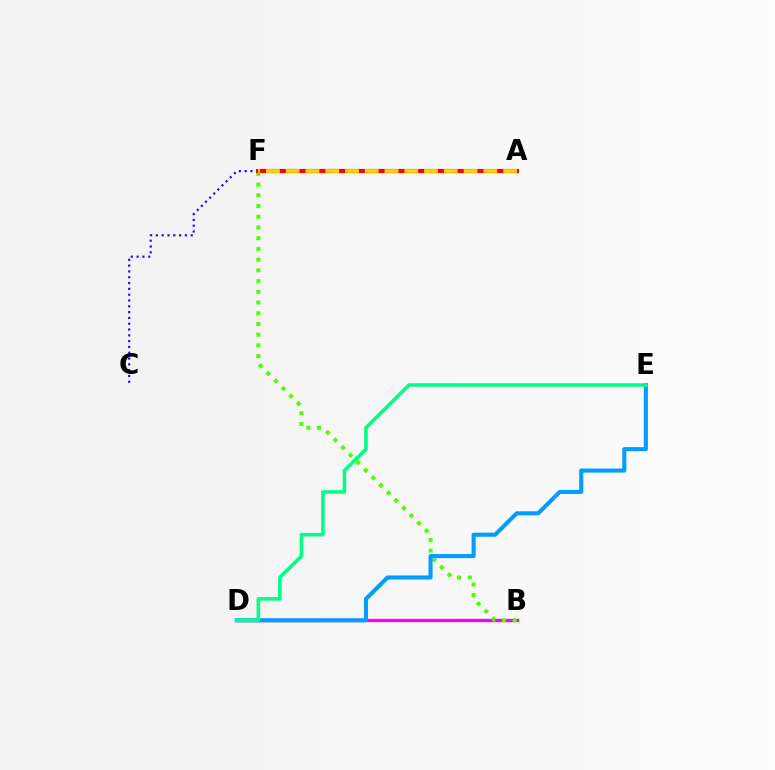{('C', 'F'): [{'color': '#3700ff', 'line_style': 'dotted', 'thickness': 1.58}], ('B', 'D'): [{'color': '#ff00ed', 'line_style': 'solid', 'thickness': 2.38}], ('B', 'F'): [{'color': '#4fff00', 'line_style': 'dotted', 'thickness': 2.91}], ('A', 'F'): [{'color': '#ff0000', 'line_style': 'solid', 'thickness': 2.98}, {'color': '#ffd500', 'line_style': 'dashed', 'thickness': 2.69}], ('D', 'E'): [{'color': '#009eff', 'line_style': 'solid', 'thickness': 2.94}, {'color': '#00ff86', 'line_style': 'solid', 'thickness': 2.55}]}